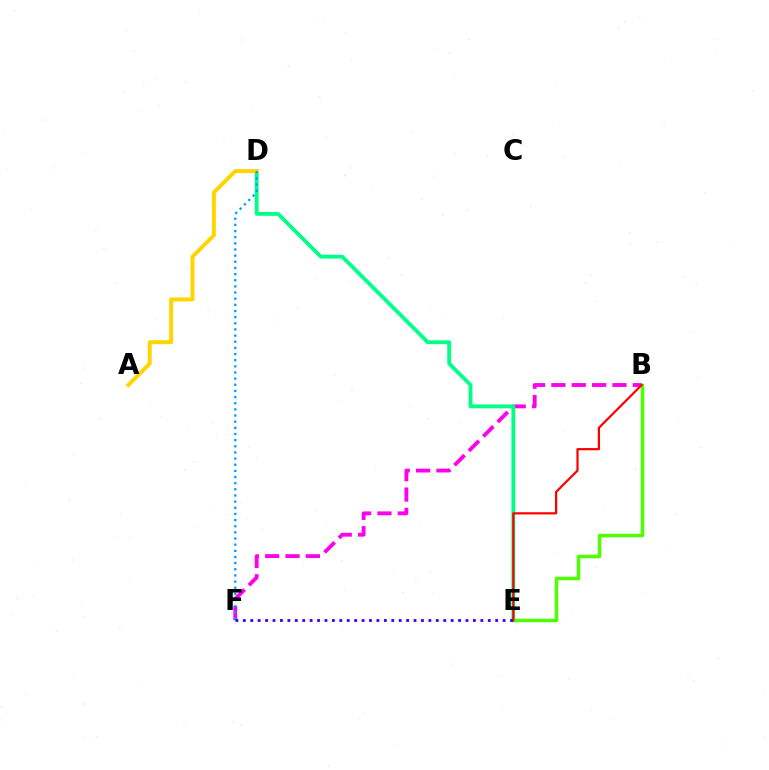{('B', 'F'): [{'color': '#ff00ed', 'line_style': 'dashed', 'thickness': 2.77}], ('D', 'E'): [{'color': '#00ff86', 'line_style': 'solid', 'thickness': 2.74}], ('A', 'D'): [{'color': '#ffd500', 'line_style': 'solid', 'thickness': 2.86}], ('B', 'E'): [{'color': '#4fff00', 'line_style': 'solid', 'thickness': 2.52}, {'color': '#ff0000', 'line_style': 'solid', 'thickness': 1.6}], ('D', 'F'): [{'color': '#009eff', 'line_style': 'dotted', 'thickness': 1.67}], ('E', 'F'): [{'color': '#3700ff', 'line_style': 'dotted', 'thickness': 2.02}]}